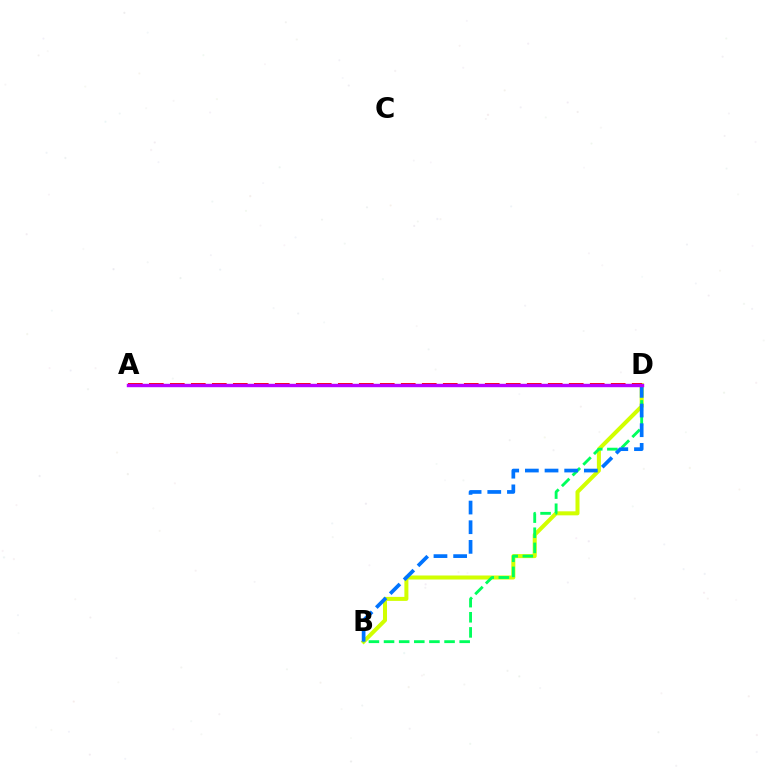{('B', 'D'): [{'color': '#d1ff00', 'line_style': 'solid', 'thickness': 2.89}, {'color': '#00ff5c', 'line_style': 'dashed', 'thickness': 2.06}, {'color': '#0074ff', 'line_style': 'dashed', 'thickness': 2.67}], ('A', 'D'): [{'color': '#ff0000', 'line_style': 'dashed', 'thickness': 2.85}, {'color': '#b900ff', 'line_style': 'solid', 'thickness': 2.45}]}